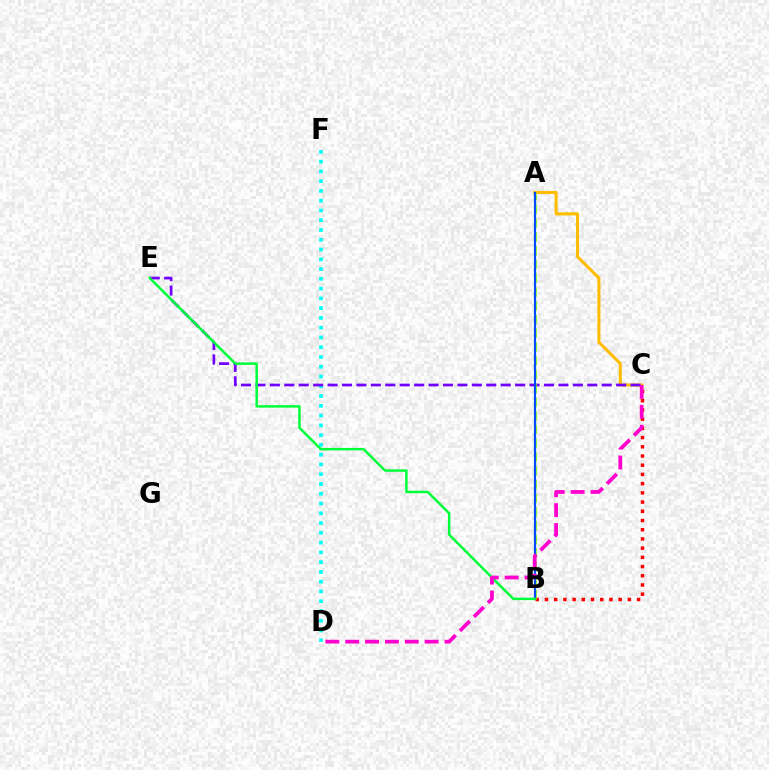{('A', 'C'): [{'color': '#ffbd00', 'line_style': 'solid', 'thickness': 2.22}], ('B', 'C'): [{'color': '#ff0000', 'line_style': 'dotted', 'thickness': 2.5}], ('D', 'F'): [{'color': '#00fff6', 'line_style': 'dotted', 'thickness': 2.65}], ('C', 'E'): [{'color': '#7200ff', 'line_style': 'dashed', 'thickness': 1.96}], ('A', 'B'): [{'color': '#84ff00', 'line_style': 'dashed', 'thickness': 1.87}, {'color': '#004bff', 'line_style': 'solid', 'thickness': 1.55}], ('B', 'E'): [{'color': '#00ff39', 'line_style': 'solid', 'thickness': 1.79}], ('C', 'D'): [{'color': '#ff00cf', 'line_style': 'dashed', 'thickness': 2.7}]}